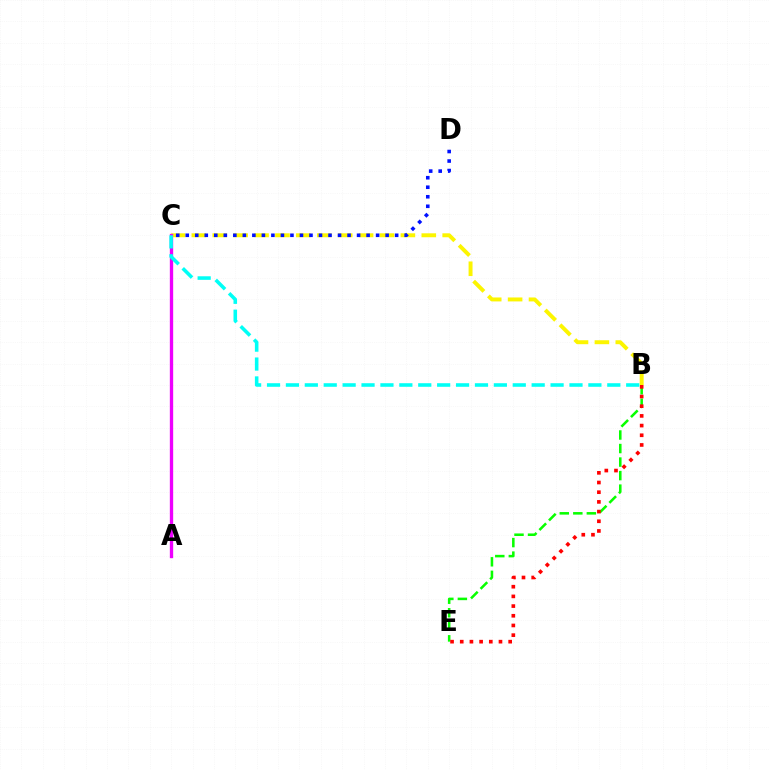{('B', 'E'): [{'color': '#08ff00', 'line_style': 'dashed', 'thickness': 1.84}, {'color': '#ff0000', 'line_style': 'dotted', 'thickness': 2.63}], ('B', 'C'): [{'color': '#fcf500', 'line_style': 'dashed', 'thickness': 2.84}, {'color': '#00fff6', 'line_style': 'dashed', 'thickness': 2.57}], ('A', 'C'): [{'color': '#ee00ff', 'line_style': 'solid', 'thickness': 2.4}], ('C', 'D'): [{'color': '#0010ff', 'line_style': 'dotted', 'thickness': 2.59}]}